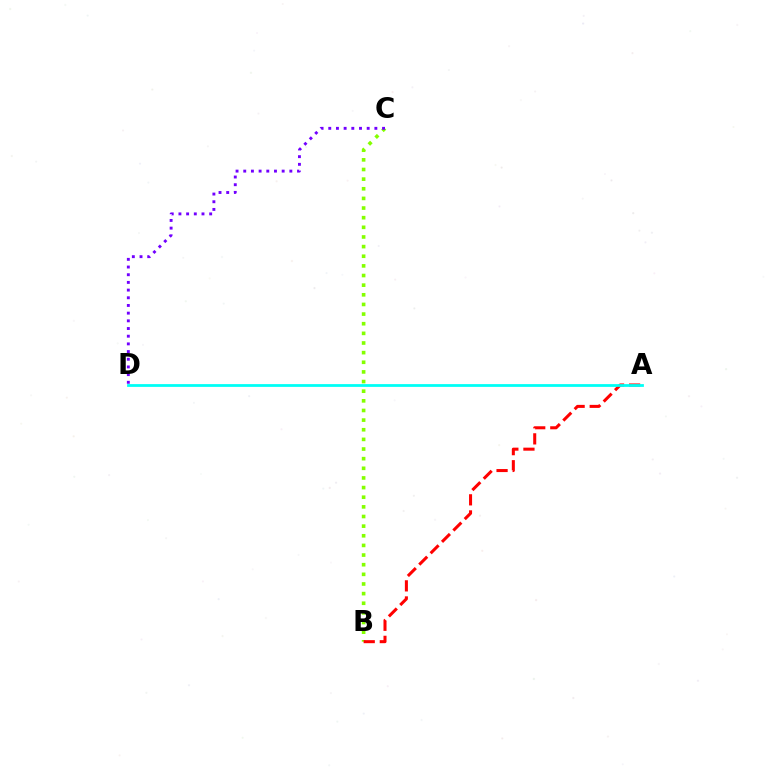{('B', 'C'): [{'color': '#84ff00', 'line_style': 'dotted', 'thickness': 2.62}], ('C', 'D'): [{'color': '#7200ff', 'line_style': 'dotted', 'thickness': 2.09}], ('A', 'B'): [{'color': '#ff0000', 'line_style': 'dashed', 'thickness': 2.19}], ('A', 'D'): [{'color': '#00fff6', 'line_style': 'solid', 'thickness': 2.0}]}